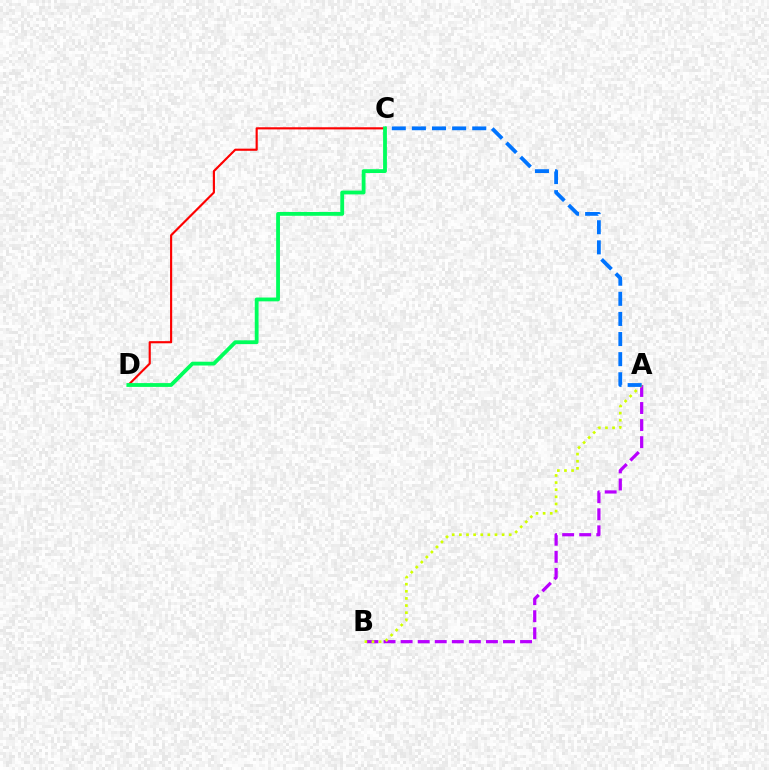{('A', 'B'): [{'color': '#b900ff', 'line_style': 'dashed', 'thickness': 2.32}, {'color': '#d1ff00', 'line_style': 'dotted', 'thickness': 1.94}], ('C', 'D'): [{'color': '#ff0000', 'line_style': 'solid', 'thickness': 1.55}, {'color': '#00ff5c', 'line_style': 'solid', 'thickness': 2.74}], ('A', 'C'): [{'color': '#0074ff', 'line_style': 'dashed', 'thickness': 2.73}]}